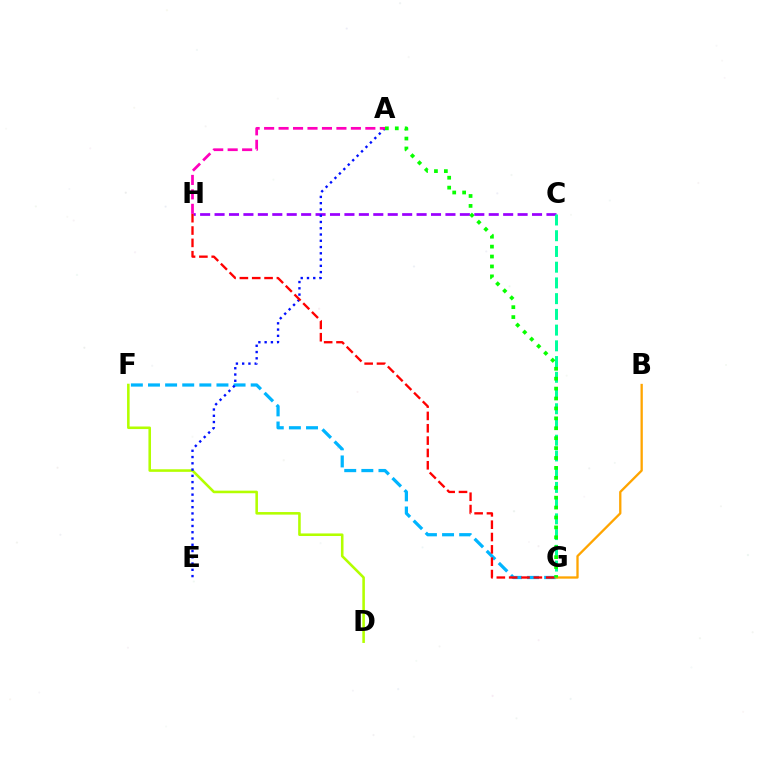{('D', 'F'): [{'color': '#b3ff00', 'line_style': 'solid', 'thickness': 1.85}], ('C', 'H'): [{'color': '#9b00ff', 'line_style': 'dashed', 'thickness': 1.96}], ('F', 'G'): [{'color': '#00b5ff', 'line_style': 'dashed', 'thickness': 2.33}], ('A', 'E'): [{'color': '#0010ff', 'line_style': 'dotted', 'thickness': 1.7}], ('C', 'G'): [{'color': '#00ff9d', 'line_style': 'dashed', 'thickness': 2.14}], ('B', 'G'): [{'color': '#ffa500', 'line_style': 'solid', 'thickness': 1.66}], ('A', 'H'): [{'color': '#ff00bd', 'line_style': 'dashed', 'thickness': 1.96}], ('G', 'H'): [{'color': '#ff0000', 'line_style': 'dashed', 'thickness': 1.68}], ('A', 'G'): [{'color': '#08ff00', 'line_style': 'dotted', 'thickness': 2.69}]}